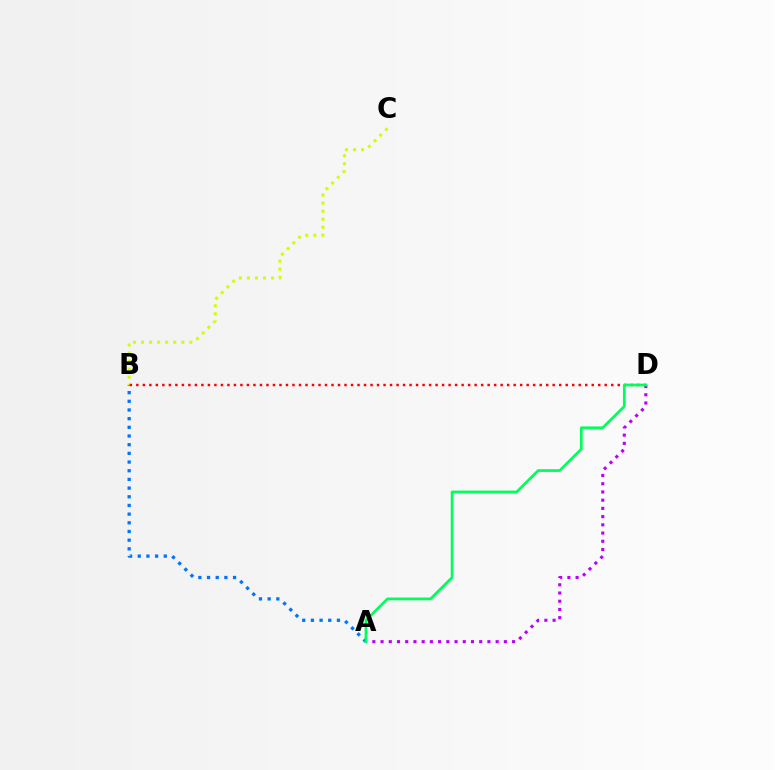{('A', 'B'): [{'color': '#0074ff', 'line_style': 'dotted', 'thickness': 2.36}], ('B', 'C'): [{'color': '#d1ff00', 'line_style': 'dotted', 'thickness': 2.19}], ('A', 'D'): [{'color': '#b900ff', 'line_style': 'dotted', 'thickness': 2.23}, {'color': '#00ff5c', 'line_style': 'solid', 'thickness': 1.98}], ('B', 'D'): [{'color': '#ff0000', 'line_style': 'dotted', 'thickness': 1.77}]}